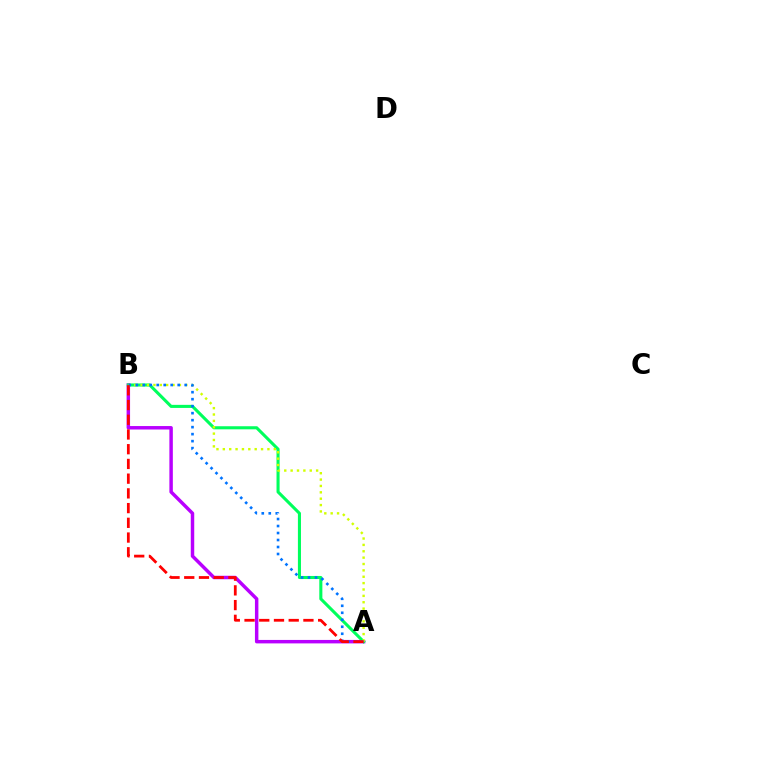{('A', 'B'): [{'color': '#b900ff', 'line_style': 'solid', 'thickness': 2.49}, {'color': '#00ff5c', 'line_style': 'solid', 'thickness': 2.21}, {'color': '#d1ff00', 'line_style': 'dotted', 'thickness': 1.73}, {'color': '#0074ff', 'line_style': 'dotted', 'thickness': 1.9}, {'color': '#ff0000', 'line_style': 'dashed', 'thickness': 2.0}]}